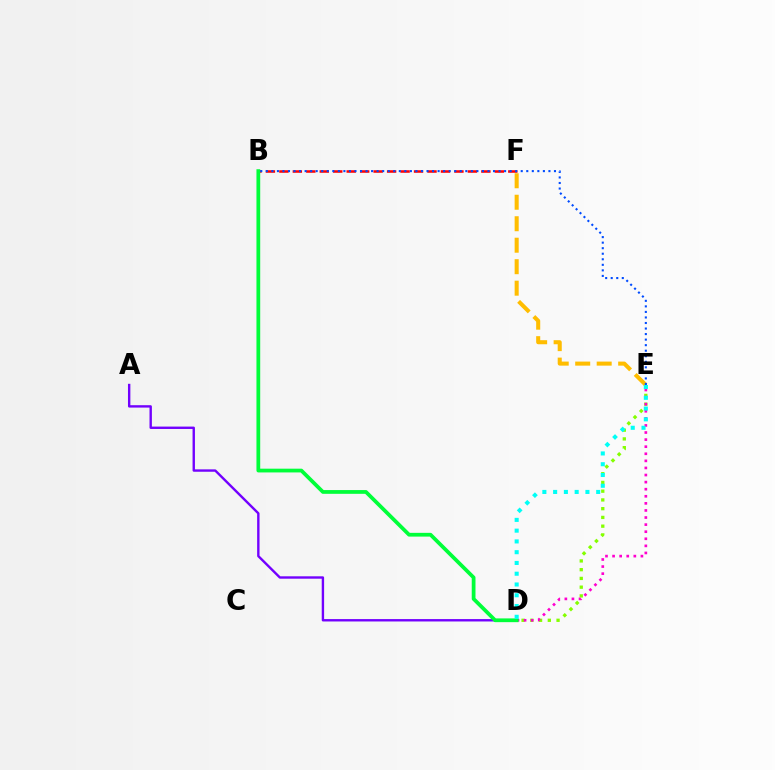{('E', 'F'): [{'color': '#ffbd00', 'line_style': 'dashed', 'thickness': 2.92}], ('B', 'F'): [{'color': '#ff0000', 'line_style': 'dashed', 'thickness': 1.83}], ('D', 'E'): [{'color': '#84ff00', 'line_style': 'dotted', 'thickness': 2.38}, {'color': '#ff00cf', 'line_style': 'dotted', 'thickness': 1.92}, {'color': '#00fff6', 'line_style': 'dotted', 'thickness': 2.93}], ('A', 'D'): [{'color': '#7200ff', 'line_style': 'solid', 'thickness': 1.72}], ('B', 'D'): [{'color': '#00ff39', 'line_style': 'solid', 'thickness': 2.7}], ('B', 'E'): [{'color': '#004bff', 'line_style': 'dotted', 'thickness': 1.51}]}